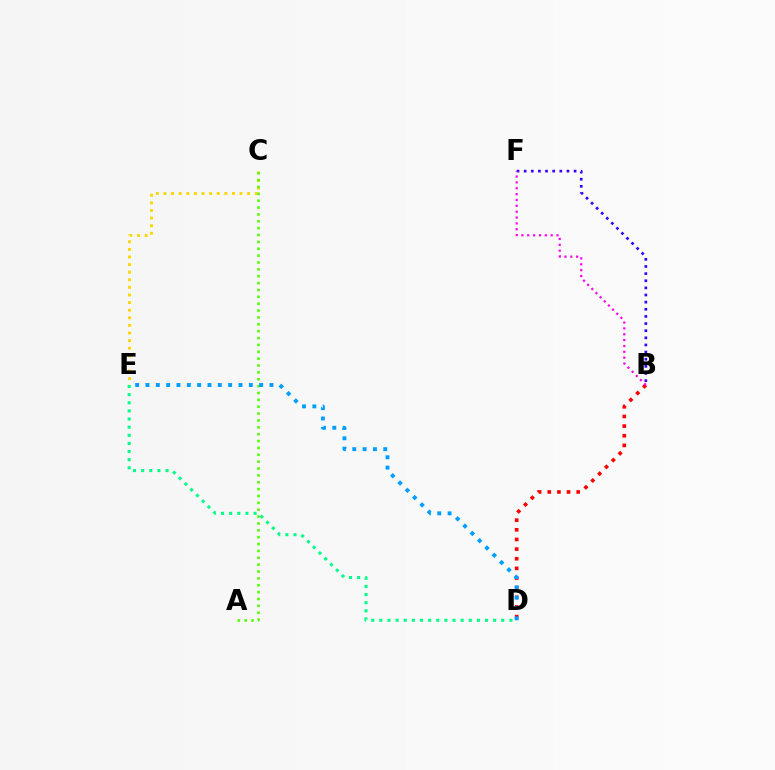{('C', 'E'): [{'color': '#ffd500', 'line_style': 'dotted', 'thickness': 2.07}], ('B', 'D'): [{'color': '#ff0000', 'line_style': 'dotted', 'thickness': 2.62}], ('D', 'E'): [{'color': '#00ff86', 'line_style': 'dotted', 'thickness': 2.21}, {'color': '#009eff', 'line_style': 'dotted', 'thickness': 2.81}], ('A', 'C'): [{'color': '#4fff00', 'line_style': 'dotted', 'thickness': 1.87}], ('B', 'F'): [{'color': '#3700ff', 'line_style': 'dotted', 'thickness': 1.94}, {'color': '#ff00ed', 'line_style': 'dotted', 'thickness': 1.59}]}